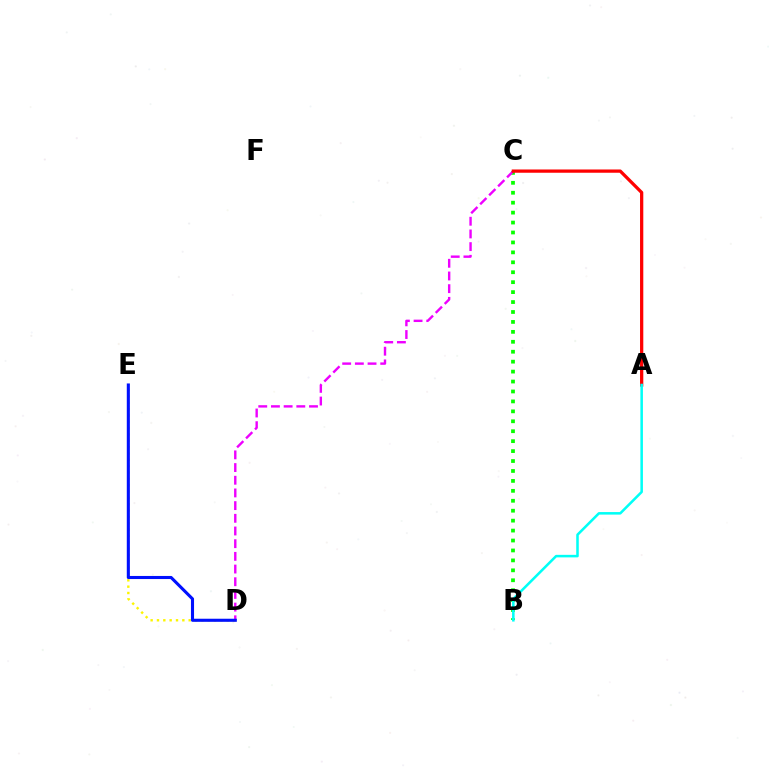{('B', 'C'): [{'color': '#08ff00', 'line_style': 'dotted', 'thickness': 2.7}], ('D', 'E'): [{'color': '#fcf500', 'line_style': 'dotted', 'thickness': 1.72}, {'color': '#0010ff', 'line_style': 'solid', 'thickness': 2.22}], ('C', 'D'): [{'color': '#ee00ff', 'line_style': 'dashed', 'thickness': 1.72}], ('A', 'C'): [{'color': '#ff0000', 'line_style': 'solid', 'thickness': 2.35}], ('A', 'B'): [{'color': '#00fff6', 'line_style': 'solid', 'thickness': 1.83}]}